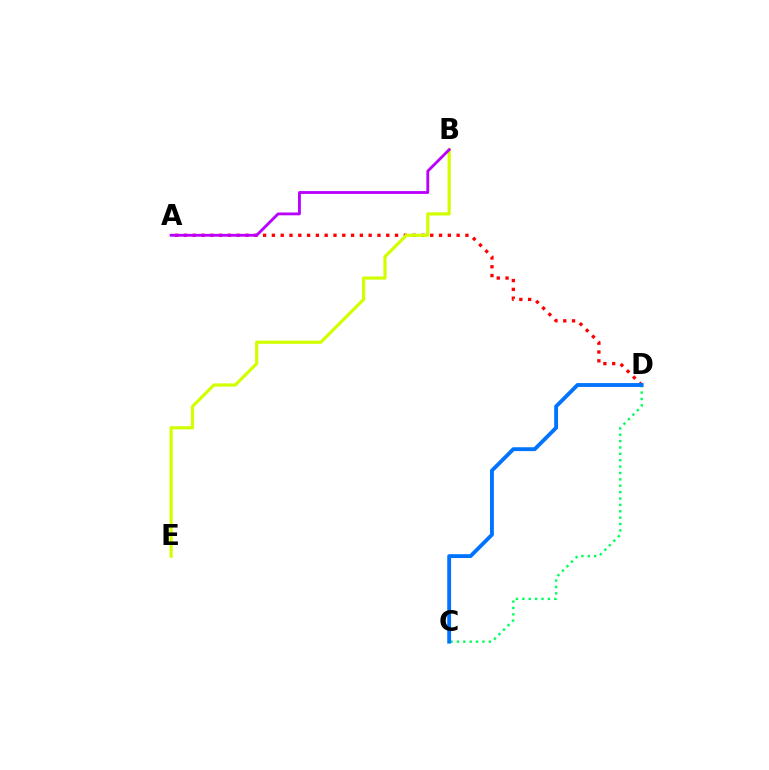{('A', 'D'): [{'color': '#ff0000', 'line_style': 'dotted', 'thickness': 2.39}], ('C', 'D'): [{'color': '#00ff5c', 'line_style': 'dotted', 'thickness': 1.73}, {'color': '#0074ff', 'line_style': 'solid', 'thickness': 2.77}], ('B', 'E'): [{'color': '#d1ff00', 'line_style': 'solid', 'thickness': 2.3}], ('A', 'B'): [{'color': '#b900ff', 'line_style': 'solid', 'thickness': 2.04}]}